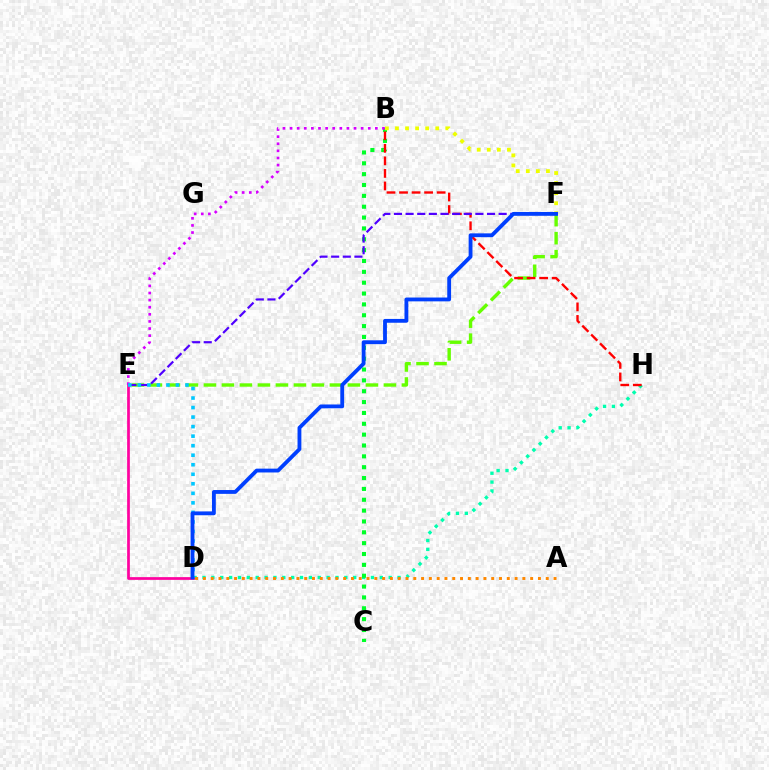{('D', 'H'): [{'color': '#00ffaf', 'line_style': 'dotted', 'thickness': 2.41}], ('B', 'C'): [{'color': '#00ff27', 'line_style': 'dotted', 'thickness': 2.95}], ('E', 'F'): [{'color': '#66ff00', 'line_style': 'dashed', 'thickness': 2.45}, {'color': '#4f00ff', 'line_style': 'dashed', 'thickness': 1.58}], ('D', 'E'): [{'color': '#ff00a0', 'line_style': 'solid', 'thickness': 1.96}, {'color': '#00c7ff', 'line_style': 'dotted', 'thickness': 2.59}], ('B', 'F'): [{'color': '#eeff00', 'line_style': 'dotted', 'thickness': 2.74}], ('B', 'H'): [{'color': '#ff0000', 'line_style': 'dashed', 'thickness': 1.7}], ('B', 'E'): [{'color': '#d600ff', 'line_style': 'dotted', 'thickness': 1.93}], ('D', 'F'): [{'color': '#003fff', 'line_style': 'solid', 'thickness': 2.76}], ('A', 'D'): [{'color': '#ff8800', 'line_style': 'dotted', 'thickness': 2.12}]}